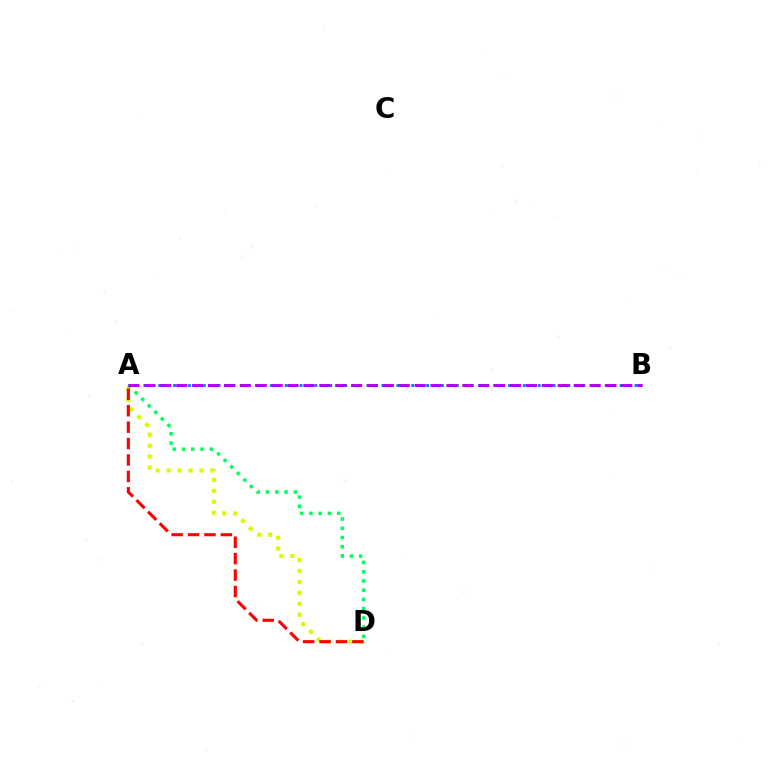{('A', 'D'): [{'color': '#d1ff00', 'line_style': 'dotted', 'thickness': 2.97}, {'color': '#00ff5c', 'line_style': 'dotted', 'thickness': 2.51}, {'color': '#ff0000', 'line_style': 'dashed', 'thickness': 2.23}], ('A', 'B'): [{'color': '#0074ff', 'line_style': 'dotted', 'thickness': 2.02}, {'color': '#b900ff', 'line_style': 'dashed', 'thickness': 2.16}]}